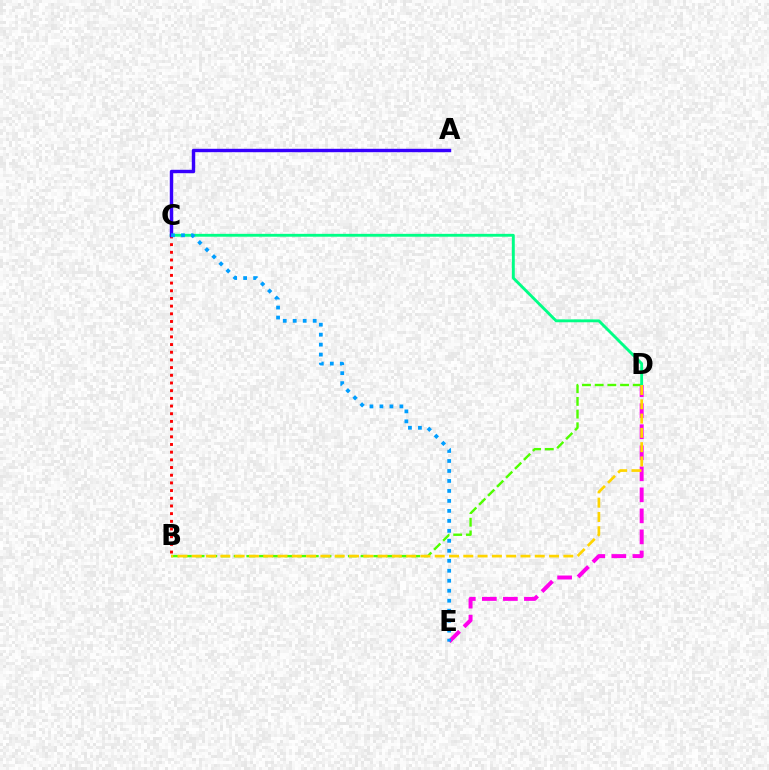{('B', 'C'): [{'color': '#ff0000', 'line_style': 'dotted', 'thickness': 2.09}], ('D', 'E'): [{'color': '#ff00ed', 'line_style': 'dashed', 'thickness': 2.86}], ('B', 'D'): [{'color': '#4fff00', 'line_style': 'dashed', 'thickness': 1.72}, {'color': '#ffd500', 'line_style': 'dashed', 'thickness': 1.94}], ('C', 'D'): [{'color': '#00ff86', 'line_style': 'solid', 'thickness': 2.07}], ('A', 'C'): [{'color': '#3700ff', 'line_style': 'solid', 'thickness': 2.46}], ('C', 'E'): [{'color': '#009eff', 'line_style': 'dotted', 'thickness': 2.71}]}